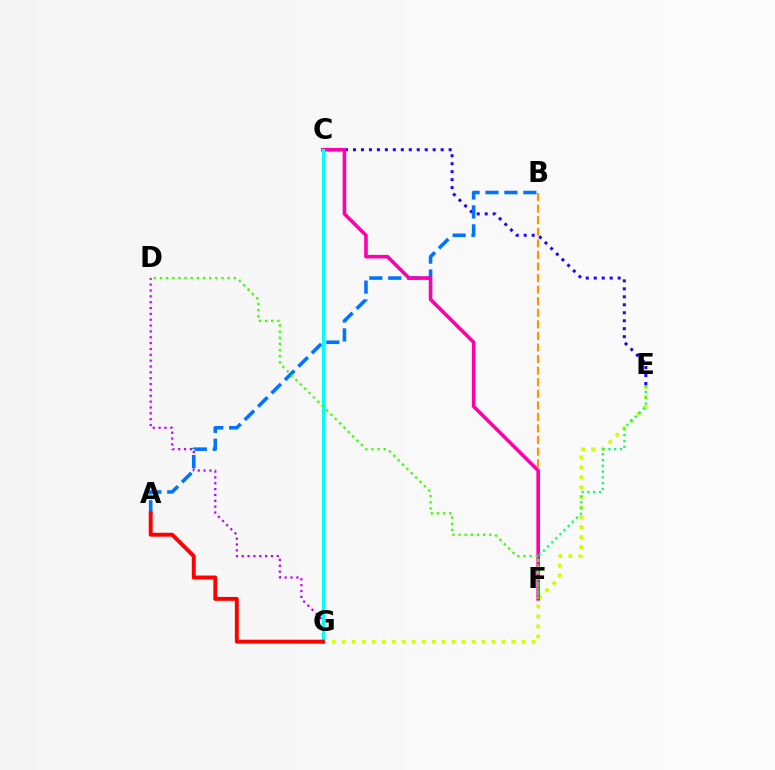{('C', 'E'): [{'color': '#2500ff', 'line_style': 'dotted', 'thickness': 2.17}], ('B', 'F'): [{'color': '#ff9400', 'line_style': 'dashed', 'thickness': 1.57}], ('D', 'G'): [{'color': '#b900ff', 'line_style': 'dotted', 'thickness': 1.59}], ('A', 'B'): [{'color': '#0074ff', 'line_style': 'dashed', 'thickness': 2.57}], ('E', 'G'): [{'color': '#d1ff00', 'line_style': 'dotted', 'thickness': 2.71}], ('C', 'F'): [{'color': '#ff00ac', 'line_style': 'solid', 'thickness': 2.59}], ('E', 'F'): [{'color': '#00ff5c', 'line_style': 'dotted', 'thickness': 1.58}], ('C', 'G'): [{'color': '#00fff6', 'line_style': 'solid', 'thickness': 2.28}], ('A', 'G'): [{'color': '#ff0000', 'line_style': 'solid', 'thickness': 2.82}], ('D', 'F'): [{'color': '#3dff00', 'line_style': 'dotted', 'thickness': 1.67}]}